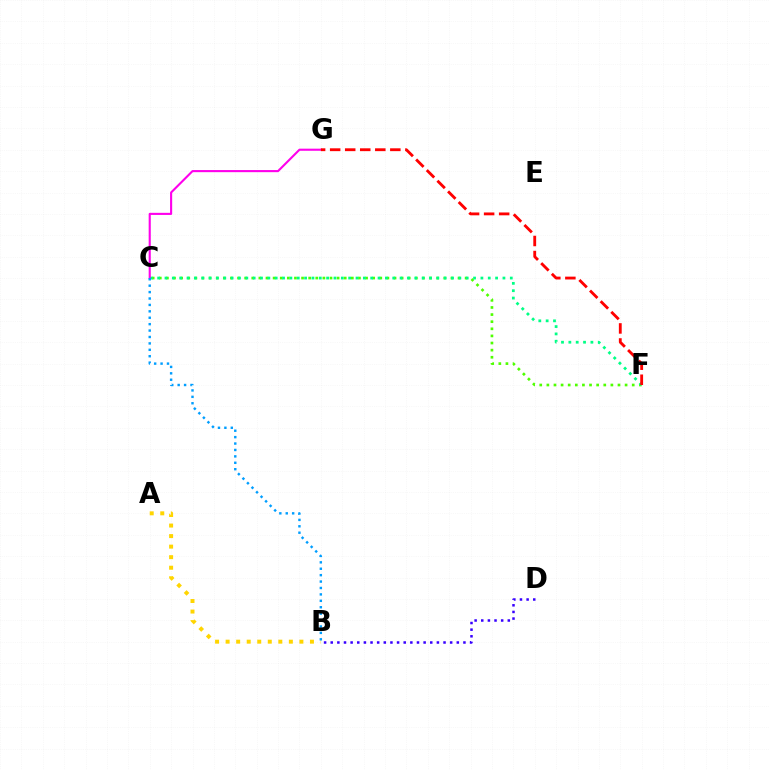{('B', 'D'): [{'color': '#3700ff', 'line_style': 'dotted', 'thickness': 1.8}], ('C', 'F'): [{'color': '#4fff00', 'line_style': 'dotted', 'thickness': 1.93}, {'color': '#00ff86', 'line_style': 'dotted', 'thickness': 2.0}], ('C', 'G'): [{'color': '#ff00ed', 'line_style': 'solid', 'thickness': 1.52}], ('A', 'B'): [{'color': '#ffd500', 'line_style': 'dotted', 'thickness': 2.86}], ('F', 'G'): [{'color': '#ff0000', 'line_style': 'dashed', 'thickness': 2.04}], ('B', 'C'): [{'color': '#009eff', 'line_style': 'dotted', 'thickness': 1.74}]}